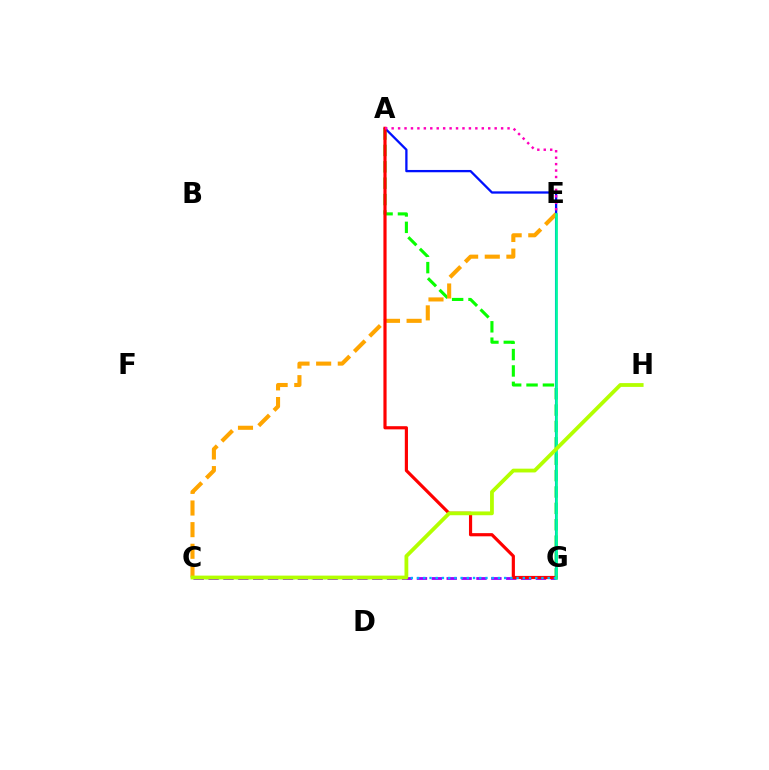{('A', 'G'): [{'color': '#08ff00', 'line_style': 'dashed', 'thickness': 2.23}, {'color': '#0010ff', 'line_style': 'solid', 'thickness': 1.65}, {'color': '#ff0000', 'line_style': 'solid', 'thickness': 2.28}], ('C', 'G'): [{'color': '#9b00ff', 'line_style': 'dashed', 'thickness': 2.02}, {'color': '#00b5ff', 'line_style': 'dotted', 'thickness': 1.69}], ('C', 'E'): [{'color': '#ffa500', 'line_style': 'dashed', 'thickness': 2.94}], ('A', 'E'): [{'color': '#ff00bd', 'line_style': 'dotted', 'thickness': 1.75}], ('E', 'G'): [{'color': '#00ff9d', 'line_style': 'solid', 'thickness': 1.91}], ('C', 'H'): [{'color': '#b3ff00', 'line_style': 'solid', 'thickness': 2.73}]}